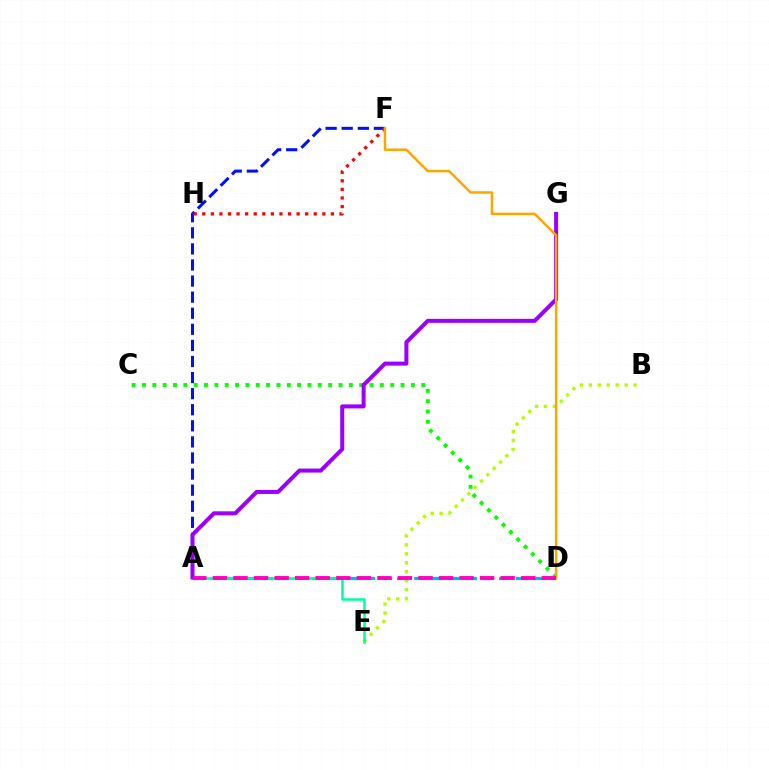{('B', 'E'): [{'color': '#b3ff00', 'line_style': 'dotted', 'thickness': 2.43}], ('C', 'D'): [{'color': '#08ff00', 'line_style': 'dotted', 'thickness': 2.81}], ('A', 'D'): [{'color': '#00b5ff', 'line_style': 'dashed', 'thickness': 2.31}, {'color': '#ff00bd', 'line_style': 'dashed', 'thickness': 2.79}], ('A', 'F'): [{'color': '#0010ff', 'line_style': 'dashed', 'thickness': 2.18}], ('F', 'H'): [{'color': '#ff0000', 'line_style': 'dotted', 'thickness': 2.33}], ('A', 'E'): [{'color': '#00ff9d', 'line_style': 'solid', 'thickness': 1.82}], ('A', 'G'): [{'color': '#9b00ff', 'line_style': 'solid', 'thickness': 2.89}], ('D', 'F'): [{'color': '#ffa500', 'line_style': 'solid', 'thickness': 1.78}]}